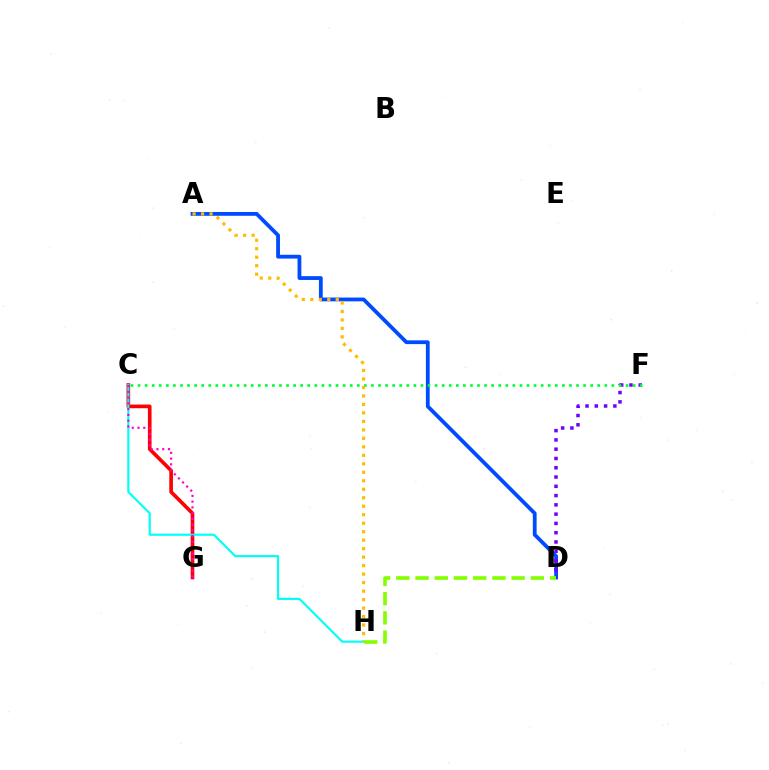{('C', 'G'): [{'color': '#ff0000', 'line_style': 'solid', 'thickness': 2.63}, {'color': '#ff00cf', 'line_style': 'dotted', 'thickness': 1.57}], ('C', 'H'): [{'color': '#00fff6', 'line_style': 'solid', 'thickness': 1.55}], ('A', 'D'): [{'color': '#004bff', 'line_style': 'solid', 'thickness': 2.73}], ('D', 'F'): [{'color': '#7200ff', 'line_style': 'dotted', 'thickness': 2.52}], ('C', 'F'): [{'color': '#00ff39', 'line_style': 'dotted', 'thickness': 1.92}], ('A', 'H'): [{'color': '#ffbd00', 'line_style': 'dotted', 'thickness': 2.31}], ('D', 'H'): [{'color': '#84ff00', 'line_style': 'dashed', 'thickness': 2.61}]}